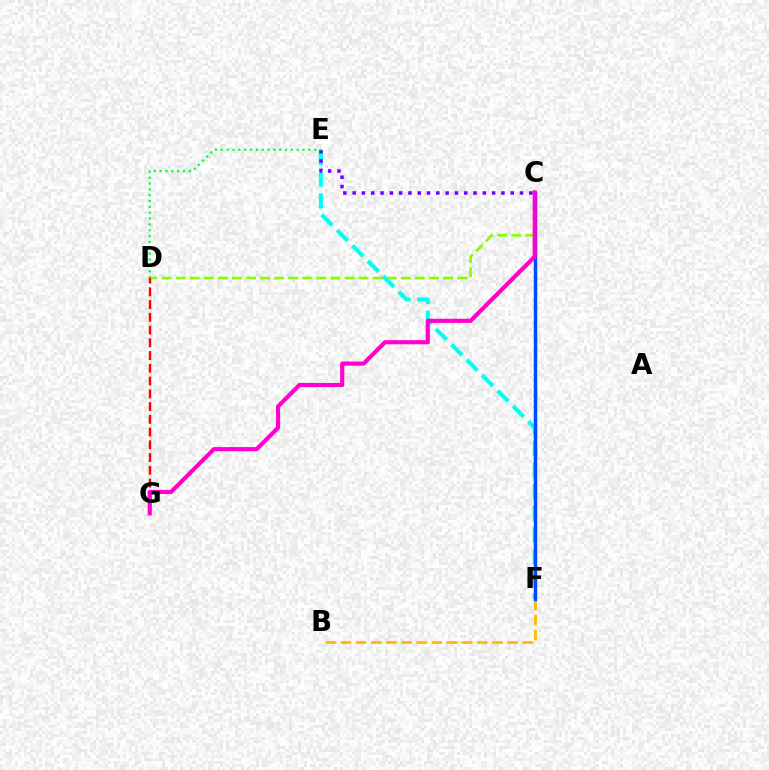{('B', 'F'): [{'color': '#ffbd00', 'line_style': 'dashed', 'thickness': 2.06}], ('C', 'D'): [{'color': '#84ff00', 'line_style': 'dashed', 'thickness': 1.91}], ('E', 'F'): [{'color': '#00fff6', 'line_style': 'dashed', 'thickness': 2.96}], ('C', 'F'): [{'color': '#004bff', 'line_style': 'solid', 'thickness': 2.49}], ('D', 'G'): [{'color': '#ff0000', 'line_style': 'dashed', 'thickness': 1.73}], ('C', 'E'): [{'color': '#7200ff', 'line_style': 'dotted', 'thickness': 2.53}], ('D', 'E'): [{'color': '#00ff39', 'line_style': 'dotted', 'thickness': 1.59}], ('C', 'G'): [{'color': '#ff00cf', 'line_style': 'solid', 'thickness': 2.98}]}